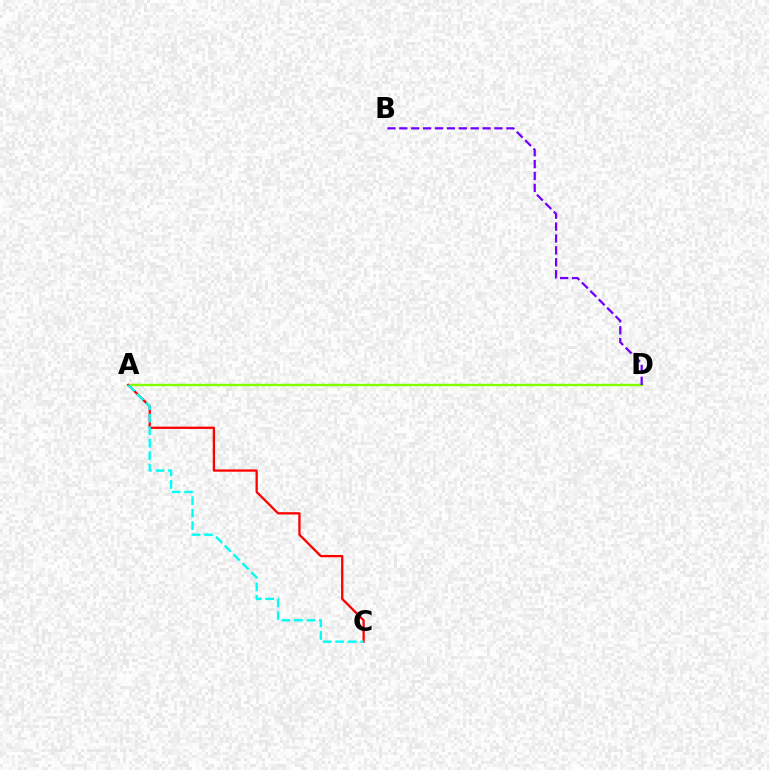{('A', 'D'): [{'color': '#84ff00', 'line_style': 'solid', 'thickness': 1.73}], ('A', 'C'): [{'color': '#ff0000', 'line_style': 'solid', 'thickness': 1.65}, {'color': '#00fff6', 'line_style': 'dashed', 'thickness': 1.7}], ('B', 'D'): [{'color': '#7200ff', 'line_style': 'dashed', 'thickness': 1.62}]}